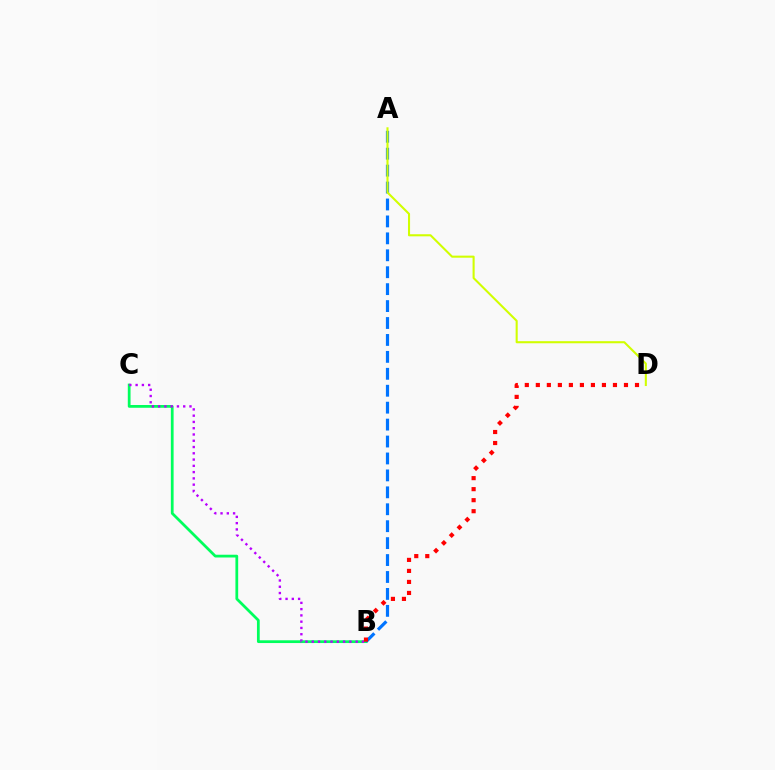{('B', 'C'): [{'color': '#00ff5c', 'line_style': 'solid', 'thickness': 1.99}, {'color': '#b900ff', 'line_style': 'dotted', 'thickness': 1.7}], ('A', 'B'): [{'color': '#0074ff', 'line_style': 'dashed', 'thickness': 2.3}], ('A', 'D'): [{'color': '#d1ff00', 'line_style': 'solid', 'thickness': 1.5}], ('B', 'D'): [{'color': '#ff0000', 'line_style': 'dotted', 'thickness': 2.99}]}